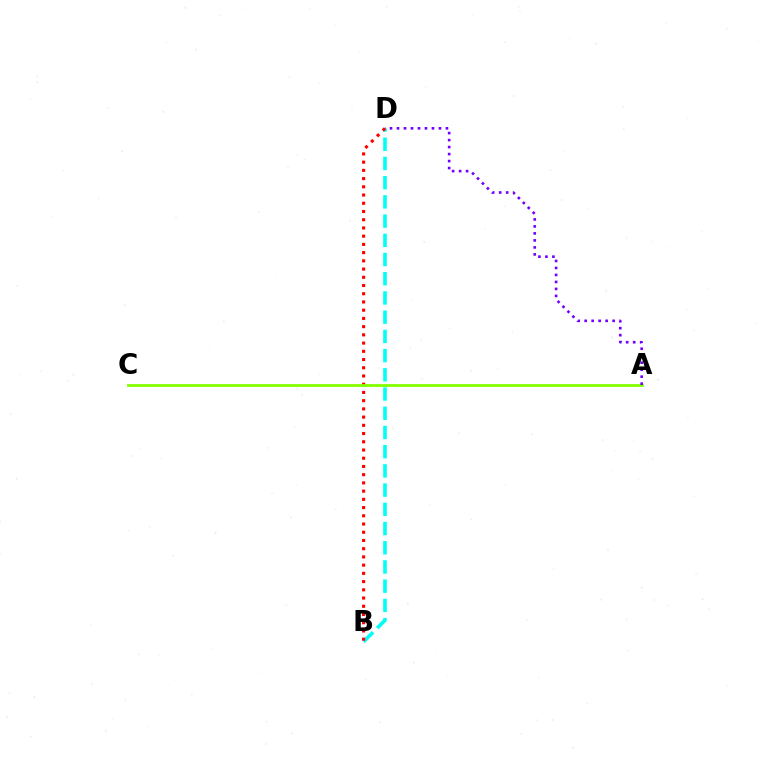{('B', 'D'): [{'color': '#00fff6', 'line_style': 'dashed', 'thickness': 2.61}, {'color': '#ff0000', 'line_style': 'dotted', 'thickness': 2.23}], ('A', 'C'): [{'color': '#84ff00', 'line_style': 'solid', 'thickness': 2.02}], ('A', 'D'): [{'color': '#7200ff', 'line_style': 'dotted', 'thickness': 1.9}]}